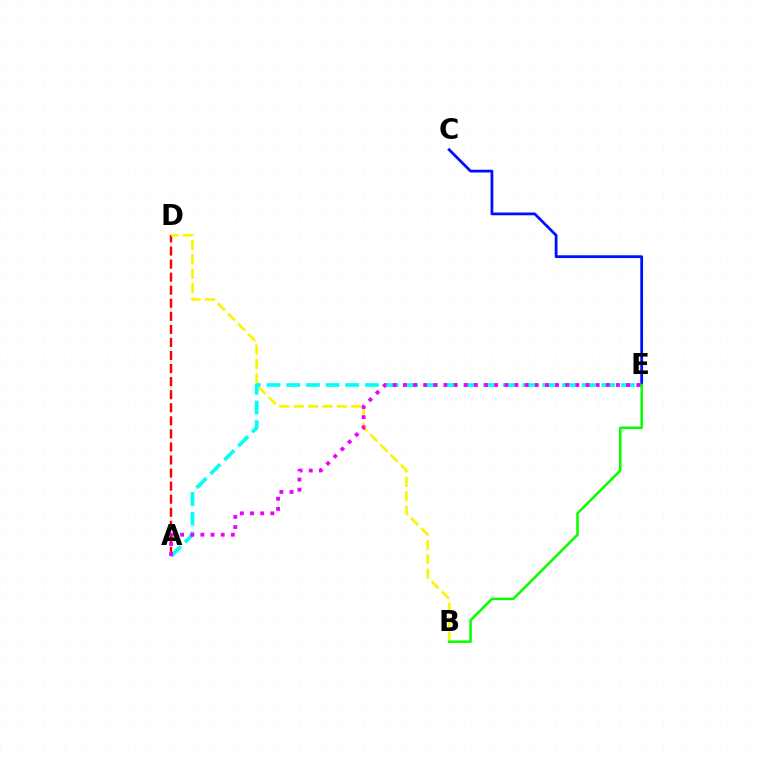{('A', 'D'): [{'color': '#ff0000', 'line_style': 'dashed', 'thickness': 1.77}], ('B', 'D'): [{'color': '#fcf500', 'line_style': 'dashed', 'thickness': 1.95}], ('A', 'E'): [{'color': '#00fff6', 'line_style': 'dashed', 'thickness': 2.67}, {'color': '#ee00ff', 'line_style': 'dotted', 'thickness': 2.76}], ('C', 'E'): [{'color': '#0010ff', 'line_style': 'solid', 'thickness': 1.99}], ('B', 'E'): [{'color': '#08ff00', 'line_style': 'solid', 'thickness': 1.83}]}